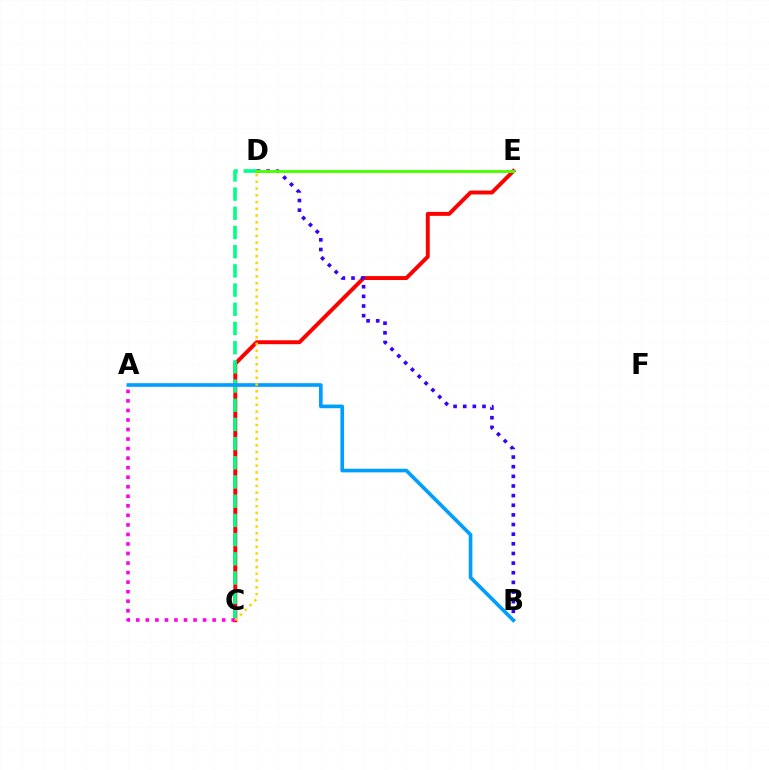{('C', 'E'): [{'color': '#ff0000', 'line_style': 'solid', 'thickness': 2.83}], ('C', 'D'): [{'color': '#00ff86', 'line_style': 'dashed', 'thickness': 2.61}, {'color': '#ffd500', 'line_style': 'dotted', 'thickness': 1.84}], ('A', 'C'): [{'color': '#ff00ed', 'line_style': 'dotted', 'thickness': 2.59}], ('B', 'D'): [{'color': '#3700ff', 'line_style': 'dotted', 'thickness': 2.62}], ('D', 'E'): [{'color': '#4fff00', 'line_style': 'solid', 'thickness': 2.11}], ('A', 'B'): [{'color': '#009eff', 'line_style': 'solid', 'thickness': 2.62}]}